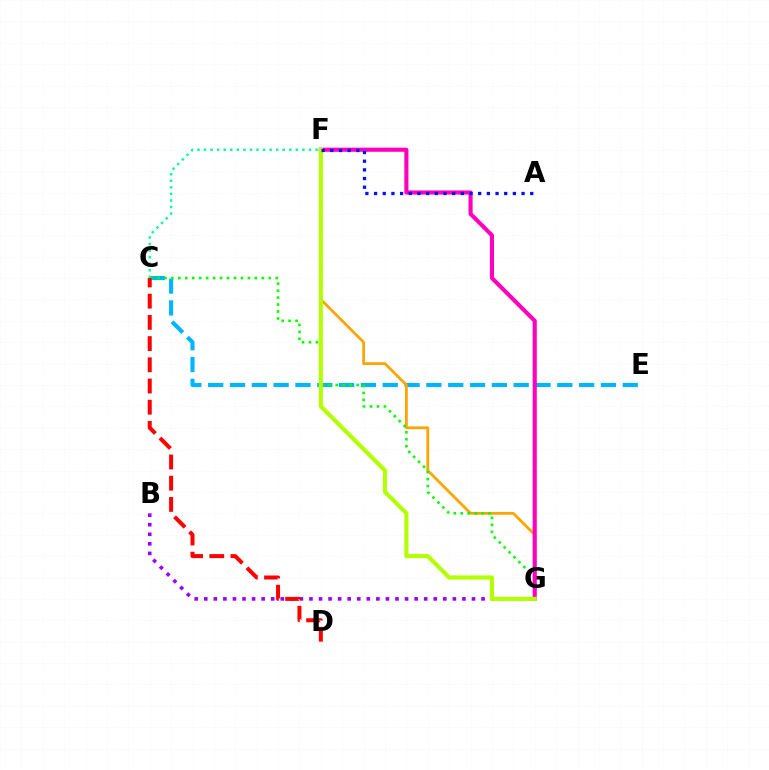{('C', 'E'): [{'color': '#00b5ff', 'line_style': 'dashed', 'thickness': 2.96}], ('F', 'G'): [{'color': '#ffa500', 'line_style': 'solid', 'thickness': 2.02}, {'color': '#ff00bd', 'line_style': 'solid', 'thickness': 2.96}, {'color': '#b3ff00', 'line_style': 'solid', 'thickness': 2.98}], ('C', 'G'): [{'color': '#08ff00', 'line_style': 'dotted', 'thickness': 1.89}], ('B', 'G'): [{'color': '#9b00ff', 'line_style': 'dotted', 'thickness': 2.6}], ('C', 'D'): [{'color': '#ff0000', 'line_style': 'dashed', 'thickness': 2.88}], ('C', 'F'): [{'color': '#00ff9d', 'line_style': 'dotted', 'thickness': 1.78}], ('A', 'F'): [{'color': '#0010ff', 'line_style': 'dotted', 'thickness': 2.36}]}